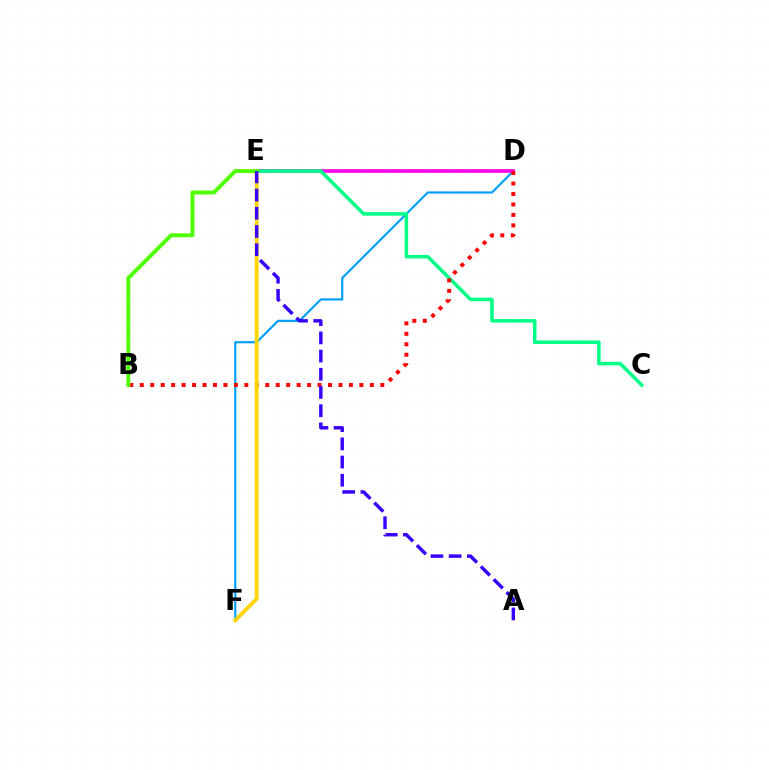{('D', 'F'): [{'color': '#009eff', 'line_style': 'solid', 'thickness': 1.57}], ('D', 'E'): [{'color': '#ff00ed', 'line_style': 'solid', 'thickness': 2.62}], ('C', 'E'): [{'color': '#00ff86', 'line_style': 'solid', 'thickness': 2.54}], ('B', 'D'): [{'color': '#ff0000', 'line_style': 'dotted', 'thickness': 2.84}], ('E', 'F'): [{'color': '#ffd500', 'line_style': 'solid', 'thickness': 2.73}], ('B', 'E'): [{'color': '#4fff00', 'line_style': 'solid', 'thickness': 2.82}], ('A', 'E'): [{'color': '#3700ff', 'line_style': 'dashed', 'thickness': 2.47}]}